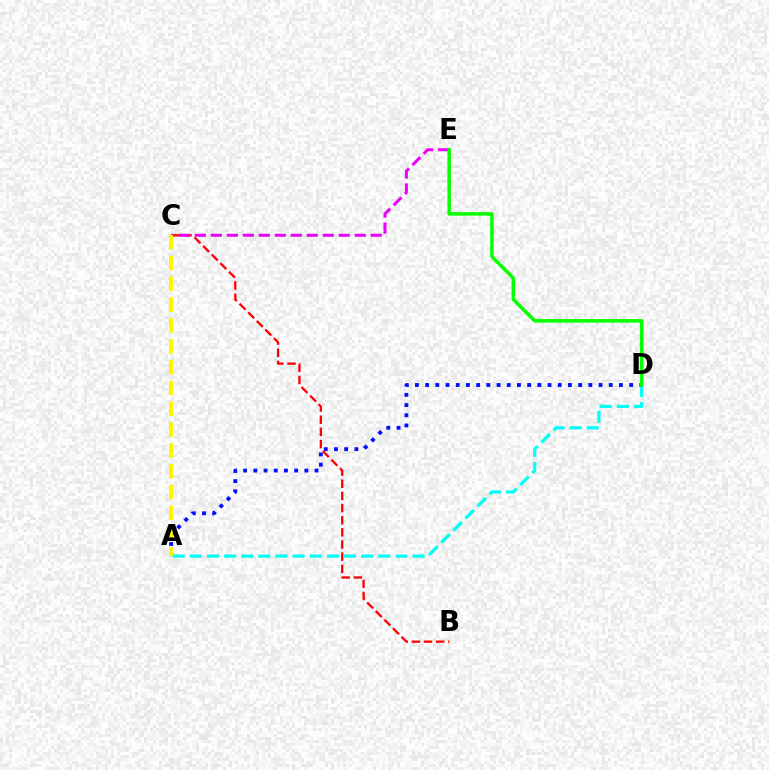{('A', 'D'): [{'color': '#00fff6', 'line_style': 'dashed', 'thickness': 2.33}, {'color': '#0010ff', 'line_style': 'dotted', 'thickness': 2.77}], ('B', 'C'): [{'color': '#ff0000', 'line_style': 'dashed', 'thickness': 1.65}], ('C', 'E'): [{'color': '#ee00ff', 'line_style': 'dashed', 'thickness': 2.17}], ('A', 'C'): [{'color': '#fcf500', 'line_style': 'dashed', 'thickness': 2.83}], ('D', 'E'): [{'color': '#08ff00', 'line_style': 'solid', 'thickness': 2.53}]}